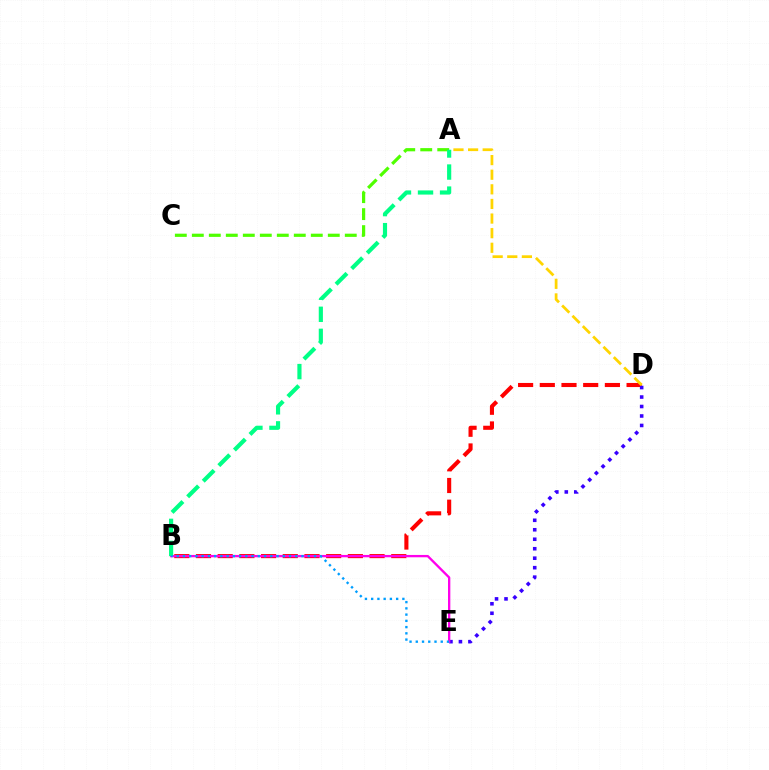{('B', 'D'): [{'color': '#ff0000', 'line_style': 'dashed', 'thickness': 2.95}], ('D', 'E'): [{'color': '#3700ff', 'line_style': 'dotted', 'thickness': 2.58}], ('A', 'C'): [{'color': '#4fff00', 'line_style': 'dashed', 'thickness': 2.31}], ('B', 'E'): [{'color': '#ff00ed', 'line_style': 'solid', 'thickness': 1.68}, {'color': '#009eff', 'line_style': 'dotted', 'thickness': 1.7}], ('A', 'B'): [{'color': '#00ff86', 'line_style': 'dashed', 'thickness': 3.0}], ('A', 'D'): [{'color': '#ffd500', 'line_style': 'dashed', 'thickness': 1.99}]}